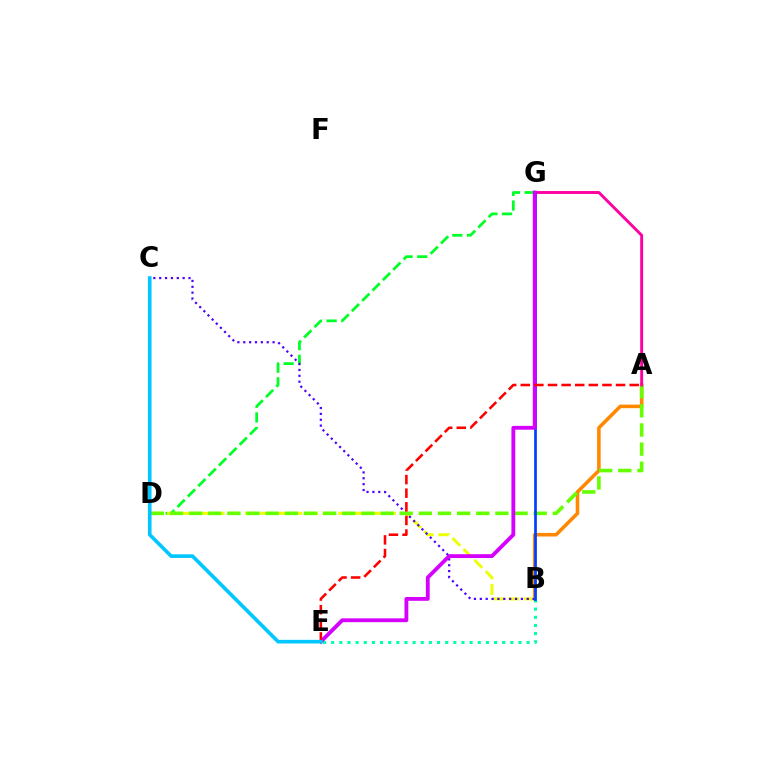{('A', 'B'): [{'color': '#ff8800', 'line_style': 'solid', 'thickness': 2.56}], ('D', 'G'): [{'color': '#00ff27', 'line_style': 'dashed', 'thickness': 1.99}], ('B', 'D'): [{'color': '#eeff00', 'line_style': 'dashed', 'thickness': 2.12}], ('B', 'C'): [{'color': '#4f00ff', 'line_style': 'dotted', 'thickness': 1.59}], ('B', 'E'): [{'color': '#00ffaf', 'line_style': 'dotted', 'thickness': 2.21}], ('A', 'D'): [{'color': '#66ff00', 'line_style': 'dashed', 'thickness': 2.6}], ('A', 'G'): [{'color': '#ff00a0', 'line_style': 'solid', 'thickness': 2.1}], ('B', 'G'): [{'color': '#003fff', 'line_style': 'solid', 'thickness': 1.95}], ('E', 'G'): [{'color': '#d600ff', 'line_style': 'solid', 'thickness': 2.76}], ('A', 'E'): [{'color': '#ff0000', 'line_style': 'dashed', 'thickness': 1.85}], ('C', 'E'): [{'color': '#00c7ff', 'line_style': 'solid', 'thickness': 2.62}]}